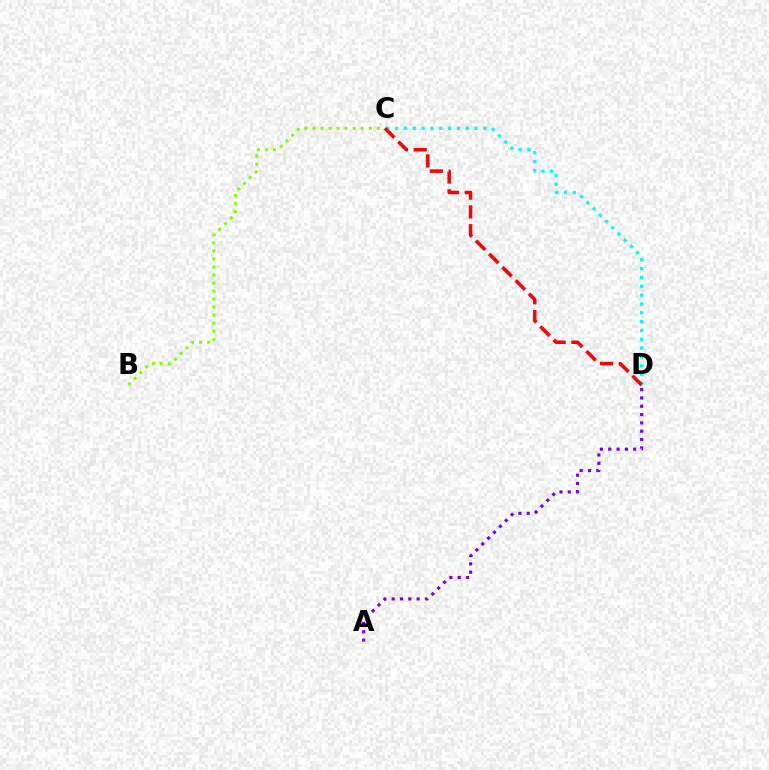{('C', 'D'): [{'color': '#00fff6', 'line_style': 'dotted', 'thickness': 2.4}, {'color': '#ff0000', 'line_style': 'dashed', 'thickness': 2.55}], ('A', 'D'): [{'color': '#7200ff', 'line_style': 'dotted', 'thickness': 2.26}], ('B', 'C'): [{'color': '#84ff00', 'line_style': 'dotted', 'thickness': 2.19}]}